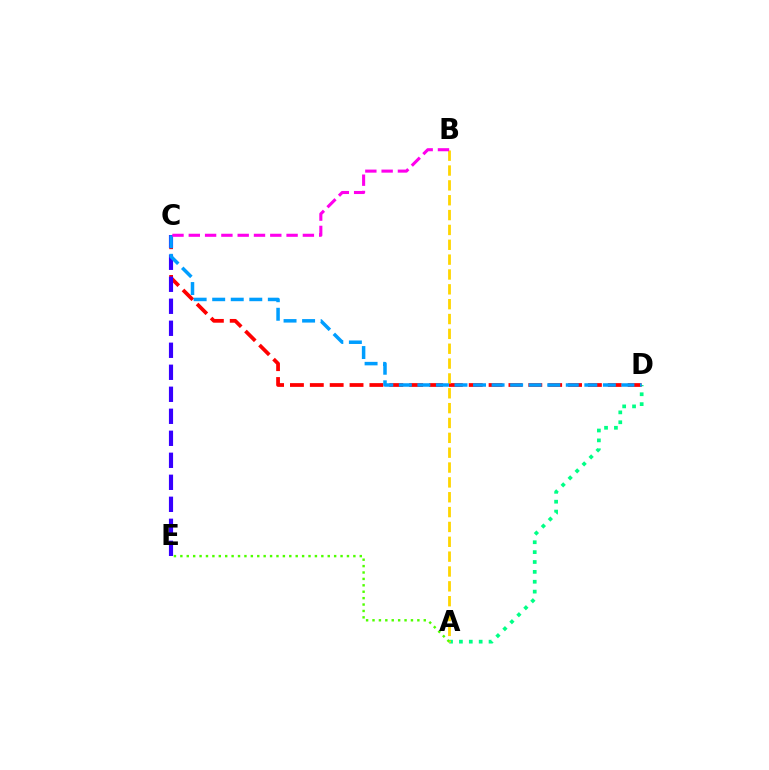{('A', 'D'): [{'color': '#00ff86', 'line_style': 'dotted', 'thickness': 2.68}], ('C', 'D'): [{'color': '#ff0000', 'line_style': 'dashed', 'thickness': 2.7}, {'color': '#009eff', 'line_style': 'dashed', 'thickness': 2.52}], ('C', 'E'): [{'color': '#3700ff', 'line_style': 'dashed', 'thickness': 2.99}], ('A', 'B'): [{'color': '#ffd500', 'line_style': 'dashed', 'thickness': 2.02}], ('A', 'E'): [{'color': '#4fff00', 'line_style': 'dotted', 'thickness': 1.74}], ('B', 'C'): [{'color': '#ff00ed', 'line_style': 'dashed', 'thickness': 2.21}]}